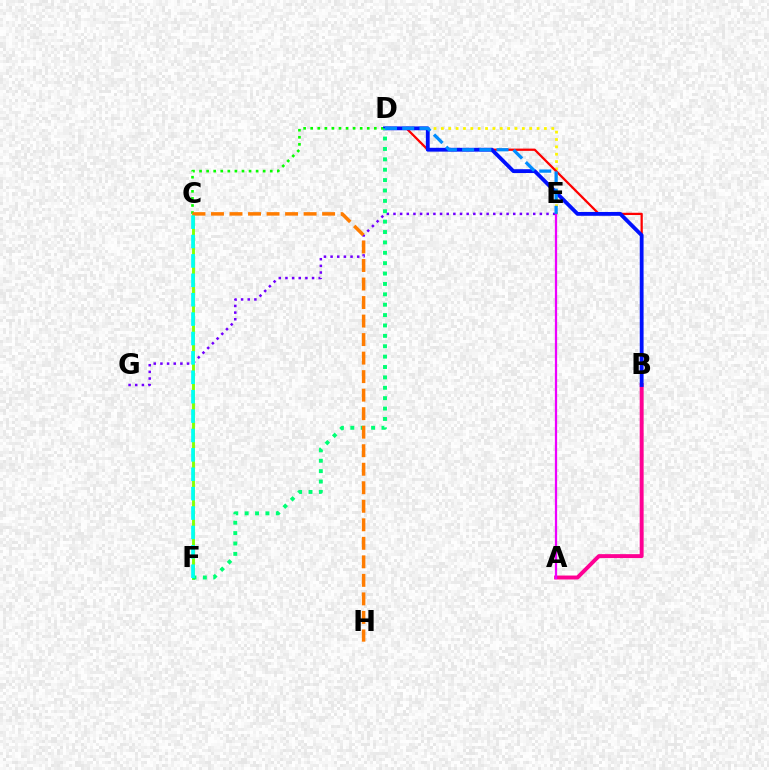{('D', 'E'): [{'color': '#fcf500', 'line_style': 'dotted', 'thickness': 2.0}, {'color': '#008cff', 'line_style': 'dashed', 'thickness': 2.34}], ('B', 'D'): [{'color': '#ff0000', 'line_style': 'solid', 'thickness': 1.63}, {'color': '#0010ff', 'line_style': 'solid', 'thickness': 2.75}], ('C', 'D'): [{'color': '#08ff00', 'line_style': 'dotted', 'thickness': 1.92}], ('A', 'B'): [{'color': '#ff0094', 'line_style': 'solid', 'thickness': 2.83}], ('E', 'G'): [{'color': '#7200ff', 'line_style': 'dotted', 'thickness': 1.81}], ('C', 'F'): [{'color': '#84ff00', 'line_style': 'solid', 'thickness': 2.08}, {'color': '#00fff6', 'line_style': 'dashed', 'thickness': 2.63}], ('A', 'E'): [{'color': '#ee00ff', 'line_style': 'solid', 'thickness': 1.63}], ('D', 'F'): [{'color': '#00ff74', 'line_style': 'dotted', 'thickness': 2.82}], ('C', 'H'): [{'color': '#ff7c00', 'line_style': 'dashed', 'thickness': 2.52}]}